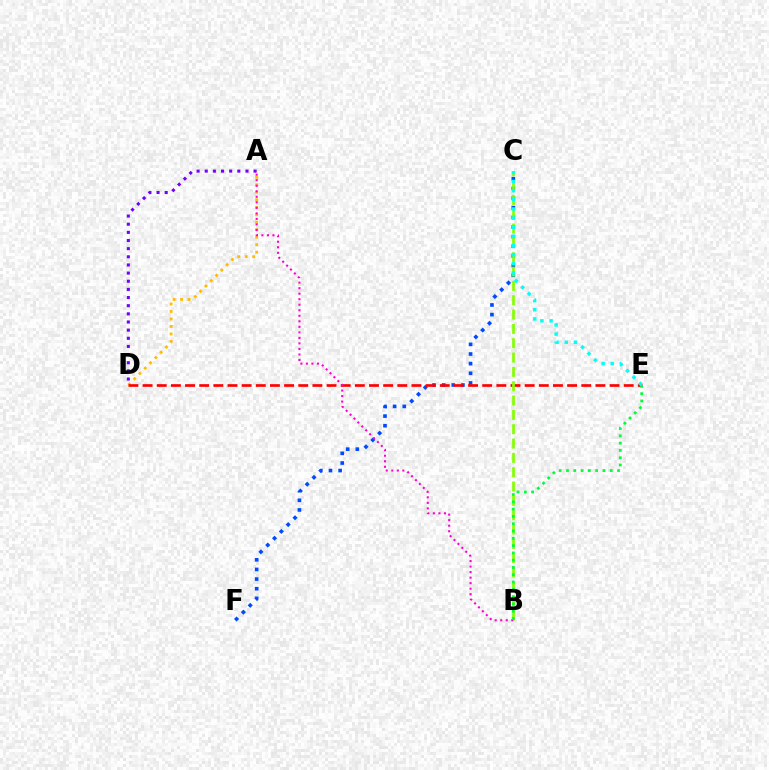{('C', 'F'): [{'color': '#004bff', 'line_style': 'dotted', 'thickness': 2.62}], ('A', 'D'): [{'color': '#ffbd00', 'line_style': 'dotted', 'thickness': 2.03}, {'color': '#7200ff', 'line_style': 'dotted', 'thickness': 2.21}], ('D', 'E'): [{'color': '#ff0000', 'line_style': 'dashed', 'thickness': 1.92}], ('B', 'C'): [{'color': '#84ff00', 'line_style': 'dashed', 'thickness': 1.95}], ('A', 'B'): [{'color': '#ff00cf', 'line_style': 'dotted', 'thickness': 1.5}], ('B', 'E'): [{'color': '#00ff39', 'line_style': 'dotted', 'thickness': 1.98}], ('C', 'E'): [{'color': '#00fff6', 'line_style': 'dotted', 'thickness': 2.48}]}